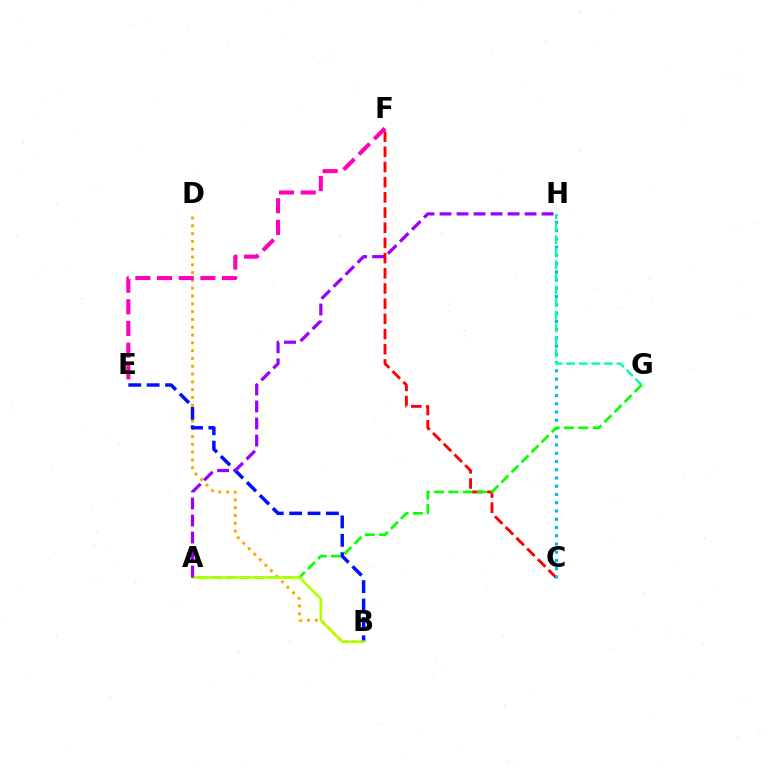{('C', 'F'): [{'color': '#ff0000', 'line_style': 'dashed', 'thickness': 2.06}], ('B', 'D'): [{'color': '#ffa500', 'line_style': 'dotted', 'thickness': 2.12}], ('C', 'H'): [{'color': '#00b5ff', 'line_style': 'dotted', 'thickness': 2.24}], ('G', 'H'): [{'color': '#00ff9d', 'line_style': 'dashed', 'thickness': 1.71}], ('B', 'E'): [{'color': '#0010ff', 'line_style': 'dashed', 'thickness': 2.5}], ('A', 'G'): [{'color': '#08ff00', 'line_style': 'dashed', 'thickness': 1.93}], ('A', 'B'): [{'color': '#b3ff00', 'line_style': 'solid', 'thickness': 1.91}], ('E', 'F'): [{'color': '#ff00bd', 'line_style': 'dashed', 'thickness': 2.94}], ('A', 'H'): [{'color': '#9b00ff', 'line_style': 'dashed', 'thickness': 2.31}]}